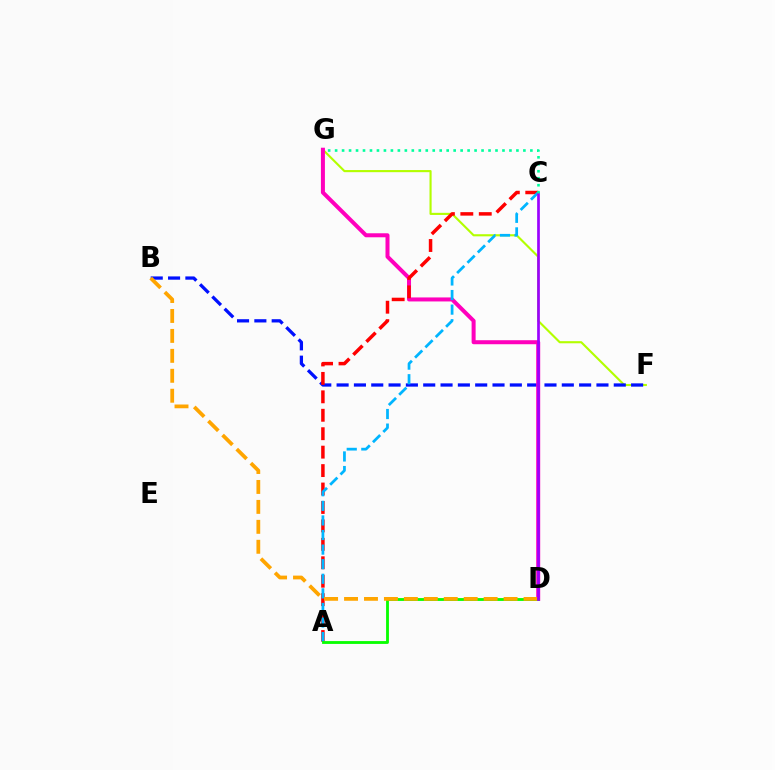{('F', 'G'): [{'color': '#b3ff00', 'line_style': 'solid', 'thickness': 1.53}], ('B', 'F'): [{'color': '#0010ff', 'line_style': 'dashed', 'thickness': 2.35}], ('D', 'G'): [{'color': '#ff00bd', 'line_style': 'solid', 'thickness': 2.89}], ('A', 'C'): [{'color': '#ff0000', 'line_style': 'dashed', 'thickness': 2.5}, {'color': '#00b5ff', 'line_style': 'dashed', 'thickness': 1.98}], ('A', 'D'): [{'color': '#08ff00', 'line_style': 'solid', 'thickness': 2.04}], ('B', 'D'): [{'color': '#ffa500', 'line_style': 'dashed', 'thickness': 2.71}], ('C', 'D'): [{'color': '#9b00ff', 'line_style': 'solid', 'thickness': 1.94}], ('C', 'G'): [{'color': '#00ff9d', 'line_style': 'dotted', 'thickness': 1.89}]}